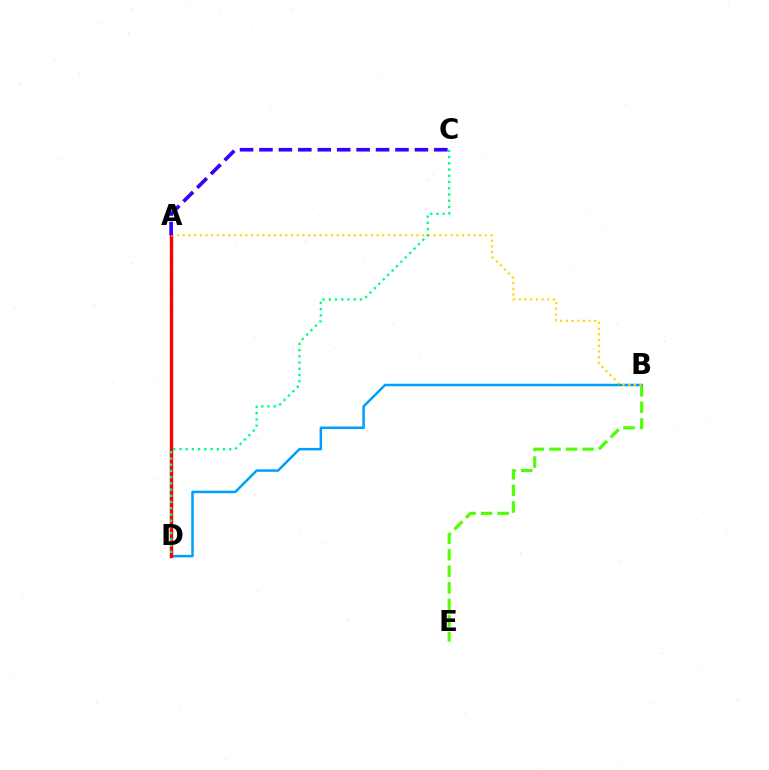{('B', 'E'): [{'color': '#4fff00', 'line_style': 'dashed', 'thickness': 2.25}], ('A', 'D'): [{'color': '#ff00ed', 'line_style': 'dashed', 'thickness': 2.18}, {'color': '#ff0000', 'line_style': 'solid', 'thickness': 2.46}], ('B', 'D'): [{'color': '#009eff', 'line_style': 'solid', 'thickness': 1.79}], ('A', 'B'): [{'color': '#ffd500', 'line_style': 'dotted', 'thickness': 1.55}], ('A', 'C'): [{'color': '#3700ff', 'line_style': 'dashed', 'thickness': 2.64}], ('C', 'D'): [{'color': '#00ff86', 'line_style': 'dotted', 'thickness': 1.69}]}